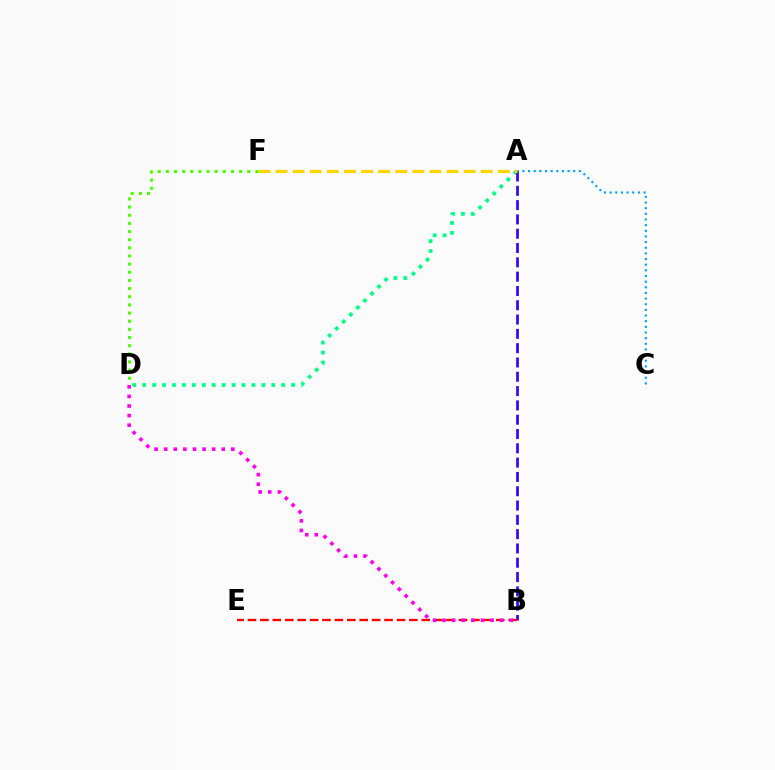{('A', 'D'): [{'color': '#00ff86', 'line_style': 'dotted', 'thickness': 2.7}], ('D', 'F'): [{'color': '#4fff00', 'line_style': 'dotted', 'thickness': 2.21}], ('A', 'C'): [{'color': '#009eff', 'line_style': 'dotted', 'thickness': 1.54}], ('A', 'B'): [{'color': '#3700ff', 'line_style': 'dashed', 'thickness': 1.94}], ('A', 'F'): [{'color': '#ffd500', 'line_style': 'dashed', 'thickness': 2.32}], ('B', 'E'): [{'color': '#ff0000', 'line_style': 'dashed', 'thickness': 1.69}], ('B', 'D'): [{'color': '#ff00ed', 'line_style': 'dotted', 'thickness': 2.61}]}